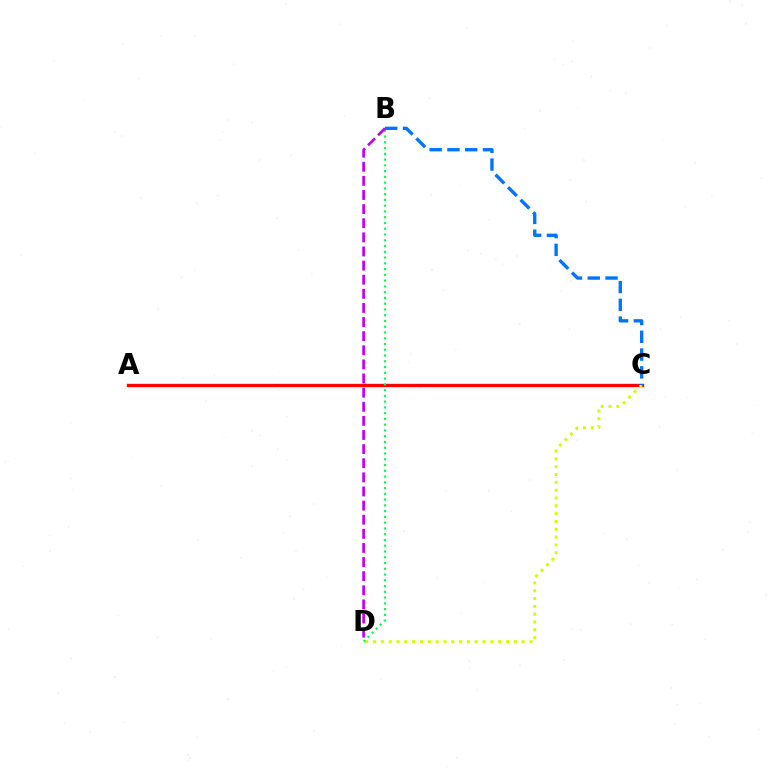{('A', 'C'): [{'color': '#ff0000', 'line_style': 'solid', 'thickness': 2.41}], ('C', 'D'): [{'color': '#d1ff00', 'line_style': 'dotted', 'thickness': 2.12}], ('B', 'C'): [{'color': '#0074ff', 'line_style': 'dashed', 'thickness': 2.41}], ('B', 'D'): [{'color': '#00ff5c', 'line_style': 'dotted', 'thickness': 1.57}, {'color': '#b900ff', 'line_style': 'dashed', 'thickness': 1.92}]}